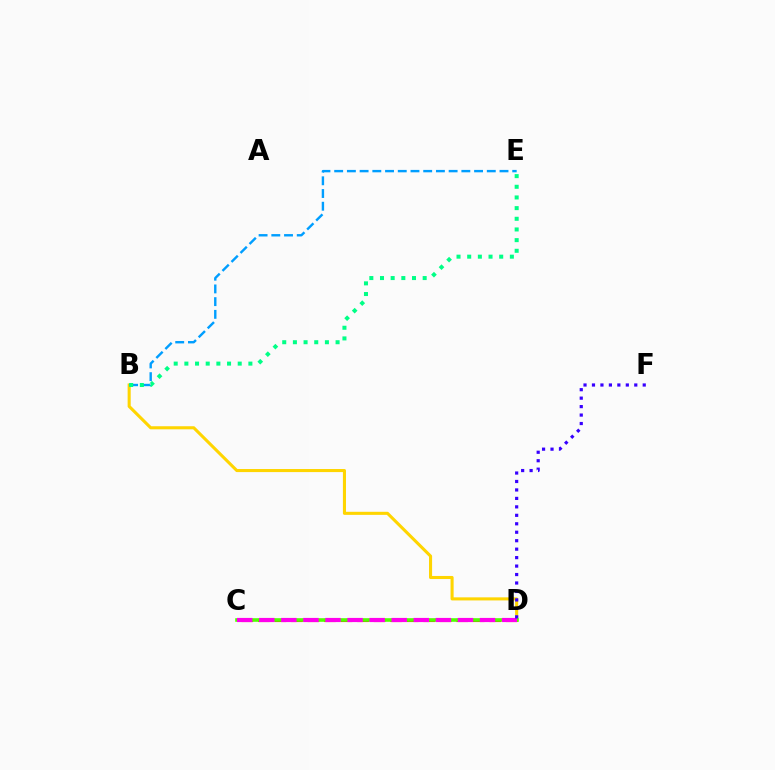{('B', 'D'): [{'color': '#ffd500', 'line_style': 'solid', 'thickness': 2.21}], ('C', 'D'): [{'color': '#ff0000', 'line_style': 'dashed', 'thickness': 2.24}, {'color': '#4fff00', 'line_style': 'solid', 'thickness': 2.59}, {'color': '#ff00ed', 'line_style': 'dashed', 'thickness': 3.0}], ('B', 'E'): [{'color': '#009eff', 'line_style': 'dashed', 'thickness': 1.73}, {'color': '#00ff86', 'line_style': 'dotted', 'thickness': 2.9}], ('D', 'F'): [{'color': '#3700ff', 'line_style': 'dotted', 'thickness': 2.3}]}